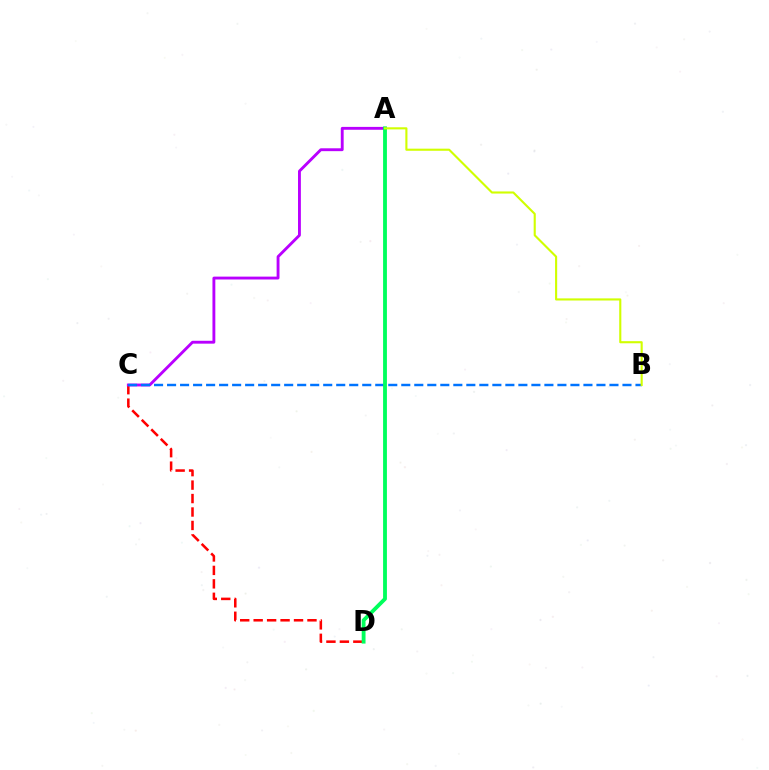{('C', 'D'): [{'color': '#ff0000', 'line_style': 'dashed', 'thickness': 1.83}], ('A', 'C'): [{'color': '#b900ff', 'line_style': 'solid', 'thickness': 2.06}], ('B', 'C'): [{'color': '#0074ff', 'line_style': 'dashed', 'thickness': 1.77}], ('A', 'D'): [{'color': '#00ff5c', 'line_style': 'solid', 'thickness': 2.76}], ('A', 'B'): [{'color': '#d1ff00', 'line_style': 'solid', 'thickness': 1.52}]}